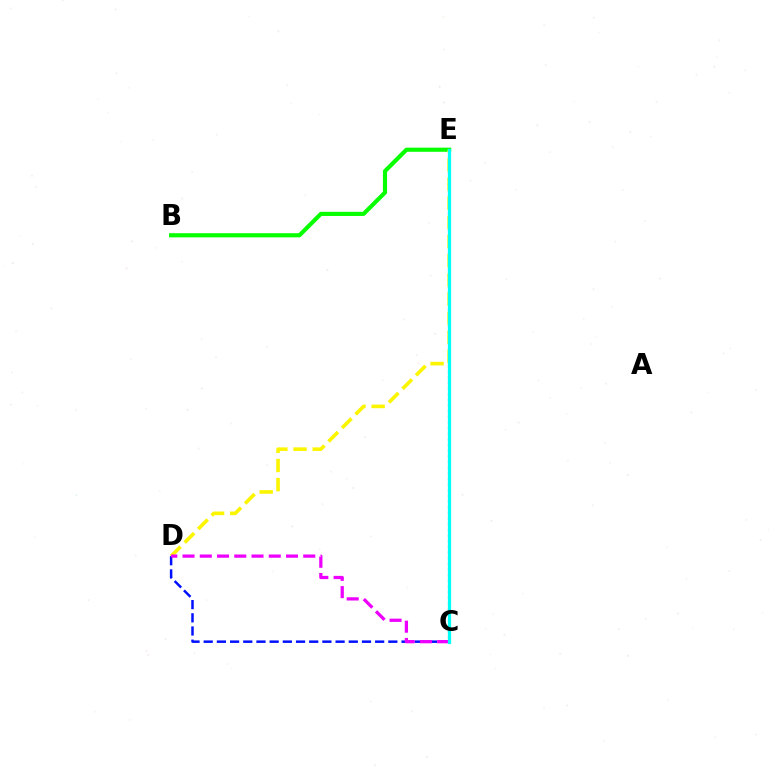{('B', 'E'): [{'color': '#08ff00', 'line_style': 'solid', 'thickness': 2.98}], ('C', 'D'): [{'color': '#0010ff', 'line_style': 'dashed', 'thickness': 1.79}, {'color': '#ee00ff', 'line_style': 'dashed', 'thickness': 2.34}], ('C', 'E'): [{'color': '#ff0000', 'line_style': 'dotted', 'thickness': 1.54}, {'color': '#00fff6', 'line_style': 'solid', 'thickness': 2.32}], ('D', 'E'): [{'color': '#fcf500', 'line_style': 'dashed', 'thickness': 2.6}]}